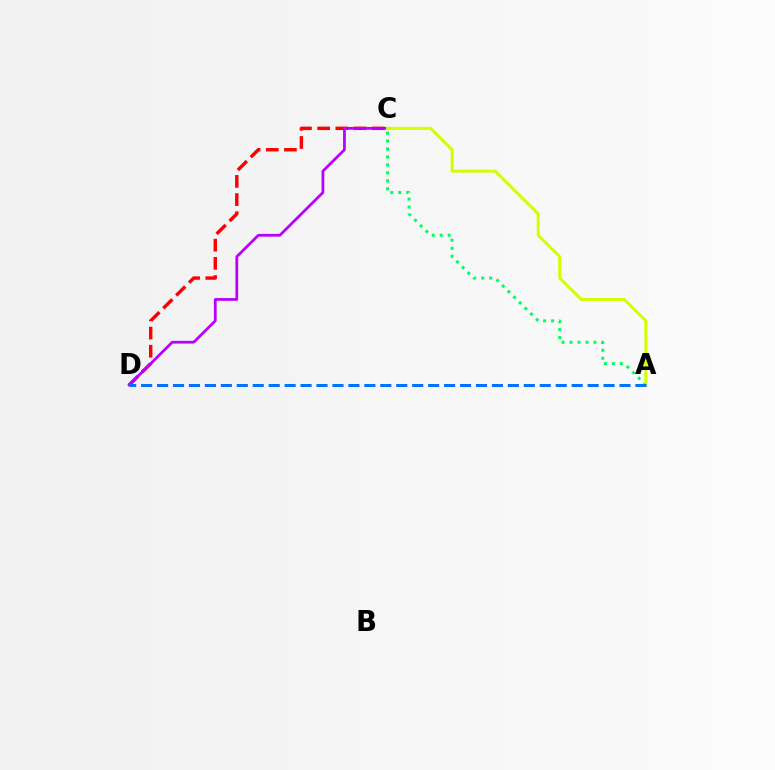{('C', 'D'): [{'color': '#ff0000', 'line_style': 'dashed', 'thickness': 2.47}, {'color': '#b900ff', 'line_style': 'solid', 'thickness': 1.99}], ('A', 'C'): [{'color': '#00ff5c', 'line_style': 'dotted', 'thickness': 2.16}, {'color': '#d1ff00', 'line_style': 'solid', 'thickness': 2.16}], ('A', 'D'): [{'color': '#0074ff', 'line_style': 'dashed', 'thickness': 2.17}]}